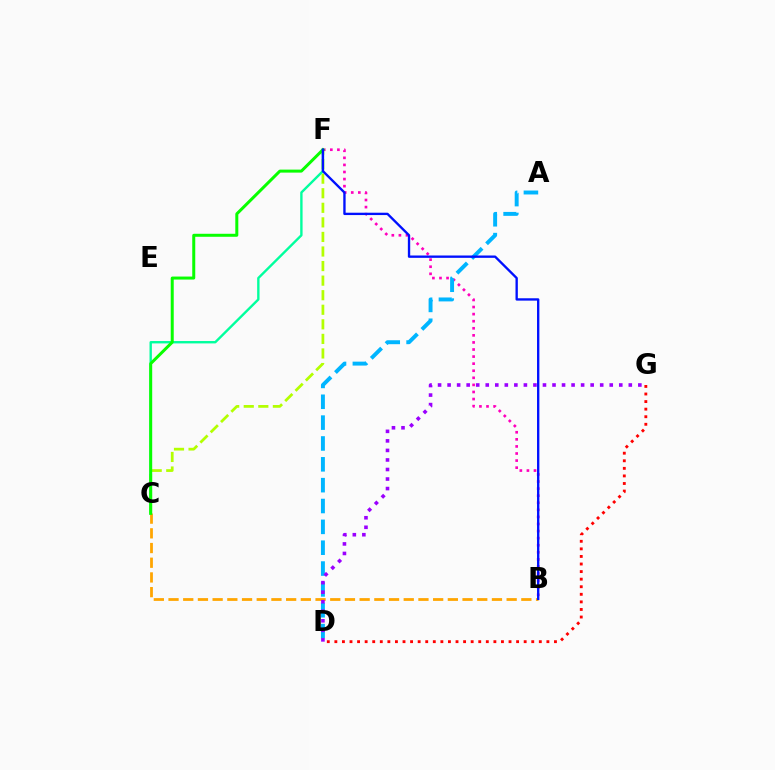{('C', 'F'): [{'color': '#b3ff00', 'line_style': 'dashed', 'thickness': 1.98}, {'color': '#00ff9d', 'line_style': 'solid', 'thickness': 1.71}, {'color': '#08ff00', 'line_style': 'solid', 'thickness': 2.16}], ('B', 'F'): [{'color': '#ff00bd', 'line_style': 'dotted', 'thickness': 1.92}, {'color': '#0010ff', 'line_style': 'solid', 'thickness': 1.69}], ('D', 'G'): [{'color': '#ff0000', 'line_style': 'dotted', 'thickness': 2.06}, {'color': '#9b00ff', 'line_style': 'dotted', 'thickness': 2.59}], ('B', 'C'): [{'color': '#ffa500', 'line_style': 'dashed', 'thickness': 2.0}], ('A', 'D'): [{'color': '#00b5ff', 'line_style': 'dashed', 'thickness': 2.83}]}